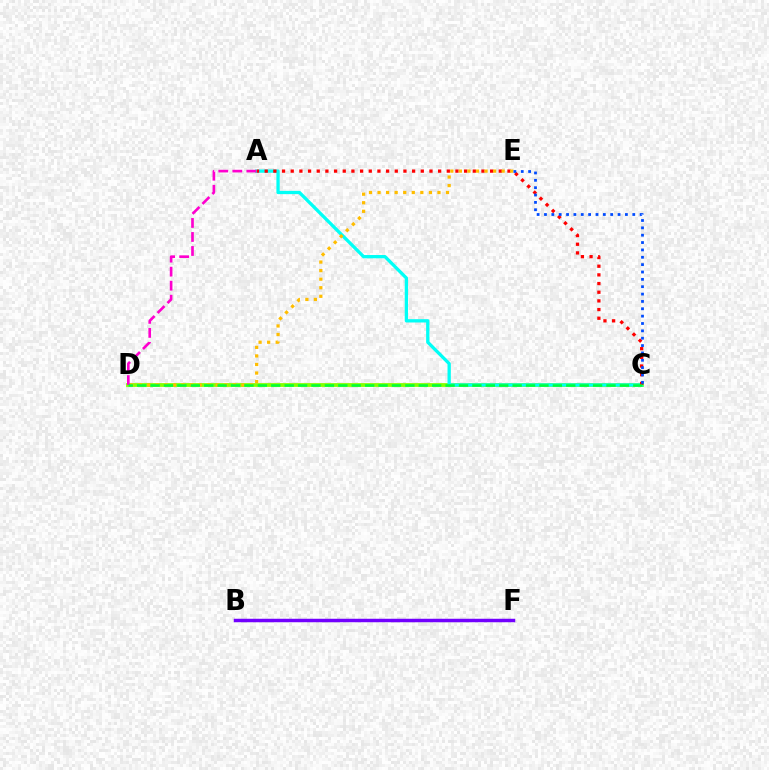{('C', 'D'): [{'color': '#84ff00', 'line_style': 'solid', 'thickness': 2.72}, {'color': '#00ff39', 'line_style': 'dashed', 'thickness': 1.82}], ('A', 'C'): [{'color': '#00fff6', 'line_style': 'solid', 'thickness': 2.37}, {'color': '#ff0000', 'line_style': 'dotted', 'thickness': 2.36}], ('A', 'D'): [{'color': '#ff00cf', 'line_style': 'dashed', 'thickness': 1.9}], ('D', 'E'): [{'color': '#ffbd00', 'line_style': 'dotted', 'thickness': 2.33}], ('C', 'E'): [{'color': '#004bff', 'line_style': 'dotted', 'thickness': 2.0}], ('B', 'F'): [{'color': '#7200ff', 'line_style': 'solid', 'thickness': 2.5}]}